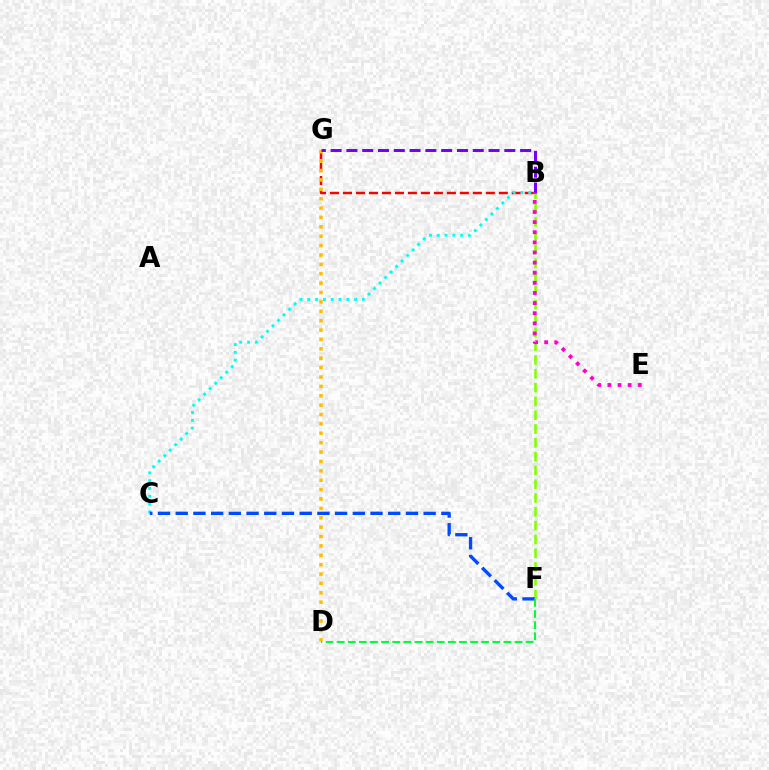{('B', 'G'): [{'color': '#ff0000', 'line_style': 'dashed', 'thickness': 1.76}, {'color': '#7200ff', 'line_style': 'dashed', 'thickness': 2.15}], ('D', 'G'): [{'color': '#ffbd00', 'line_style': 'dotted', 'thickness': 2.55}], ('B', 'C'): [{'color': '#00fff6', 'line_style': 'dotted', 'thickness': 2.12}], ('B', 'F'): [{'color': '#84ff00', 'line_style': 'dashed', 'thickness': 1.88}], ('C', 'F'): [{'color': '#004bff', 'line_style': 'dashed', 'thickness': 2.41}], ('D', 'F'): [{'color': '#00ff39', 'line_style': 'dashed', 'thickness': 1.51}], ('B', 'E'): [{'color': '#ff00cf', 'line_style': 'dotted', 'thickness': 2.75}]}